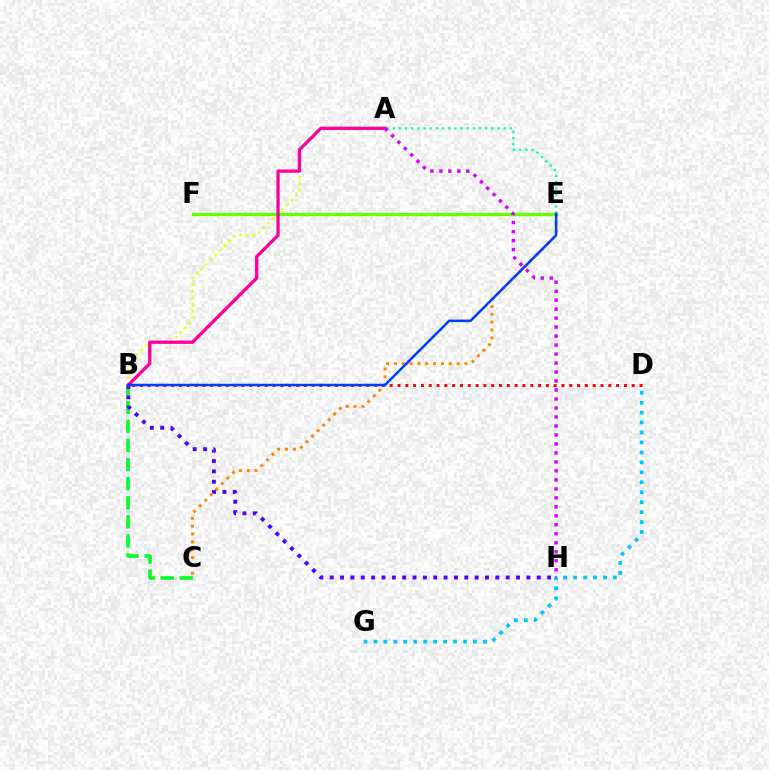{('A', 'E'): [{'color': '#00ffaf', 'line_style': 'dotted', 'thickness': 1.67}], ('B', 'C'): [{'color': '#00ff27', 'line_style': 'dashed', 'thickness': 2.59}], ('A', 'B'): [{'color': '#eeff00', 'line_style': 'dotted', 'thickness': 1.79}, {'color': '#ff00a0', 'line_style': 'solid', 'thickness': 2.36}], ('B', 'D'): [{'color': '#ff0000', 'line_style': 'dotted', 'thickness': 2.12}], ('D', 'G'): [{'color': '#00c7ff', 'line_style': 'dotted', 'thickness': 2.7}], ('E', 'F'): [{'color': '#66ff00', 'line_style': 'solid', 'thickness': 2.34}], ('B', 'H'): [{'color': '#4f00ff', 'line_style': 'dotted', 'thickness': 2.81}], ('C', 'E'): [{'color': '#ff8800', 'line_style': 'dotted', 'thickness': 2.13}], ('B', 'E'): [{'color': '#003fff', 'line_style': 'solid', 'thickness': 1.82}], ('A', 'H'): [{'color': '#d600ff', 'line_style': 'dotted', 'thickness': 2.44}]}